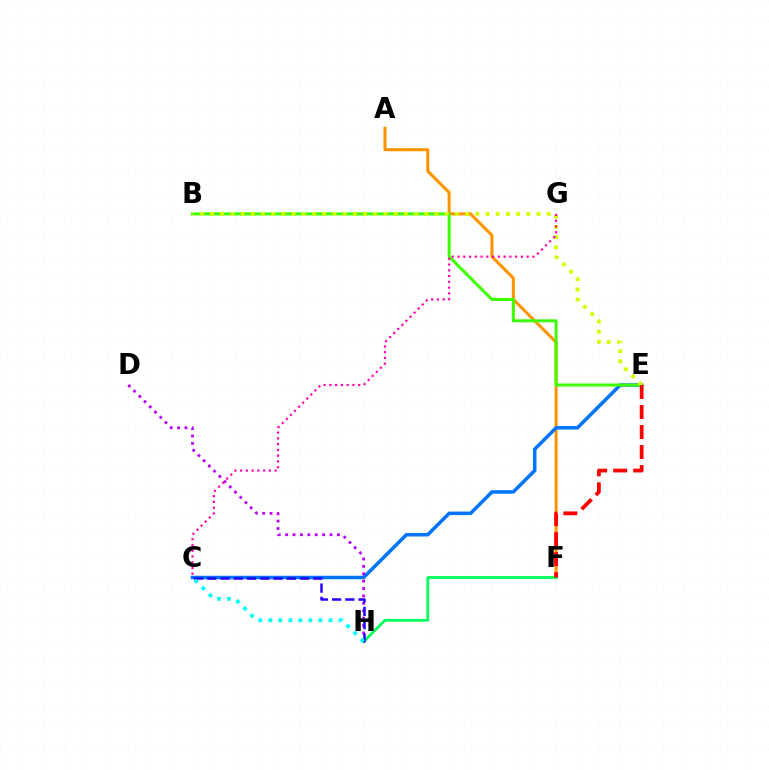{('A', 'F'): [{'color': '#ff9400', 'line_style': 'solid', 'thickness': 2.19}], ('C', 'E'): [{'color': '#0074ff', 'line_style': 'solid', 'thickness': 2.53}], ('F', 'H'): [{'color': '#00ff5c', 'line_style': 'solid', 'thickness': 2.0}], ('B', 'E'): [{'color': '#3dff00', 'line_style': 'solid', 'thickness': 2.18}, {'color': '#d1ff00', 'line_style': 'dotted', 'thickness': 2.77}], ('E', 'F'): [{'color': '#ff0000', 'line_style': 'dashed', 'thickness': 2.72}], ('D', 'H'): [{'color': '#b900ff', 'line_style': 'dotted', 'thickness': 2.01}], ('C', 'G'): [{'color': '#ff00ac', 'line_style': 'dotted', 'thickness': 1.57}], ('C', 'H'): [{'color': '#2500ff', 'line_style': 'dashed', 'thickness': 1.8}, {'color': '#00fff6', 'line_style': 'dotted', 'thickness': 2.72}]}